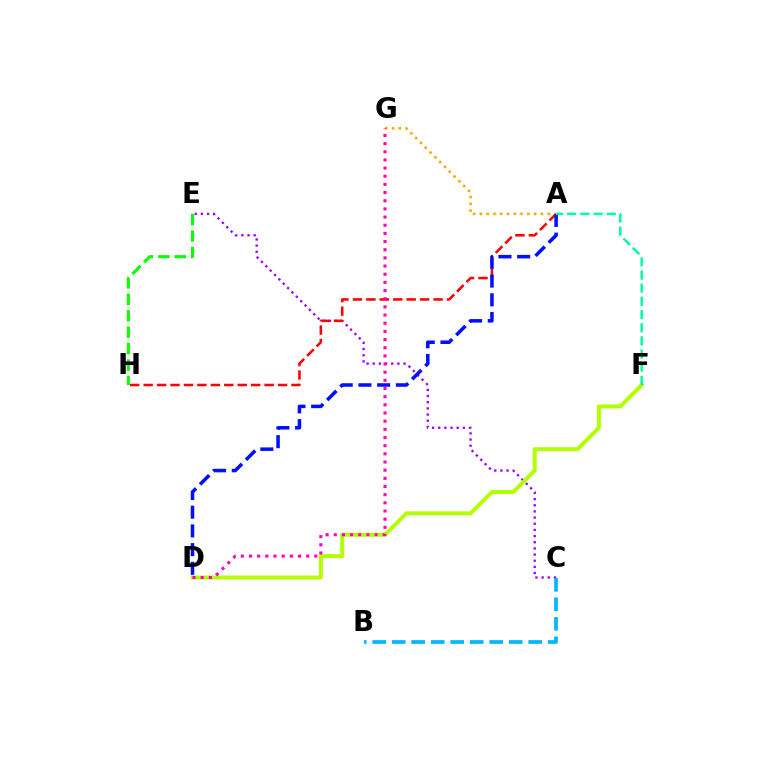{('E', 'H'): [{'color': '#08ff00', 'line_style': 'dashed', 'thickness': 2.23}], ('C', 'E'): [{'color': '#9b00ff', 'line_style': 'dotted', 'thickness': 1.67}], ('A', 'H'): [{'color': '#ff0000', 'line_style': 'dashed', 'thickness': 1.83}], ('A', 'G'): [{'color': '#ffa500', 'line_style': 'dotted', 'thickness': 1.84}], ('D', 'F'): [{'color': '#b3ff00', 'line_style': 'solid', 'thickness': 2.85}], ('A', 'D'): [{'color': '#0010ff', 'line_style': 'dashed', 'thickness': 2.54}], ('B', 'C'): [{'color': '#00b5ff', 'line_style': 'dashed', 'thickness': 2.65}], ('D', 'G'): [{'color': '#ff00bd', 'line_style': 'dotted', 'thickness': 2.22}], ('A', 'F'): [{'color': '#00ff9d', 'line_style': 'dashed', 'thickness': 1.79}]}